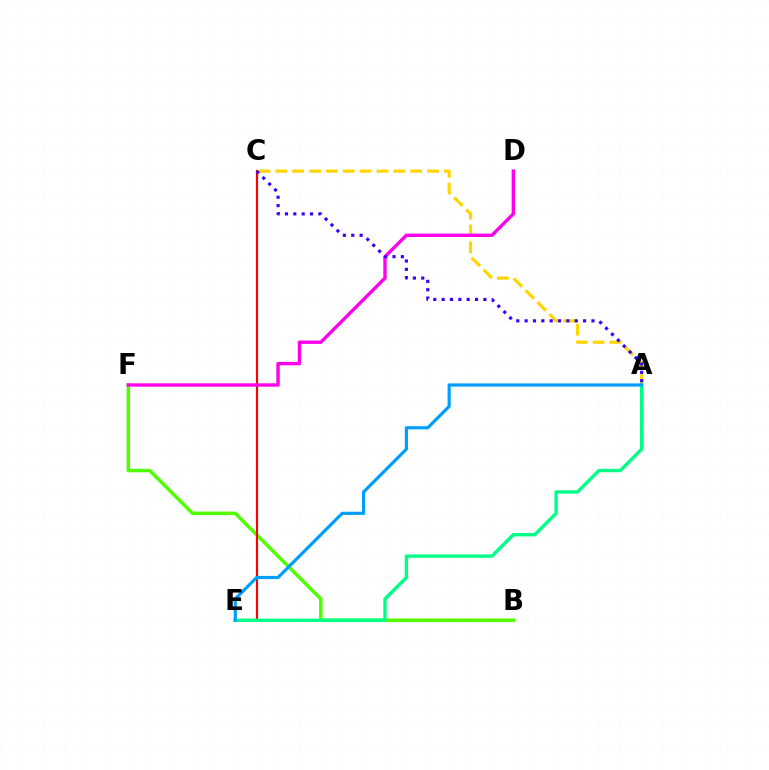{('A', 'C'): [{'color': '#ffd500', 'line_style': 'dashed', 'thickness': 2.29}, {'color': '#3700ff', 'line_style': 'dotted', 'thickness': 2.27}], ('B', 'F'): [{'color': '#4fff00', 'line_style': 'solid', 'thickness': 2.51}], ('C', 'E'): [{'color': '#ff0000', 'line_style': 'solid', 'thickness': 1.55}], ('A', 'E'): [{'color': '#00ff86', 'line_style': 'solid', 'thickness': 2.43}, {'color': '#009eff', 'line_style': 'solid', 'thickness': 2.29}], ('D', 'F'): [{'color': '#ff00ed', 'line_style': 'solid', 'thickness': 2.44}]}